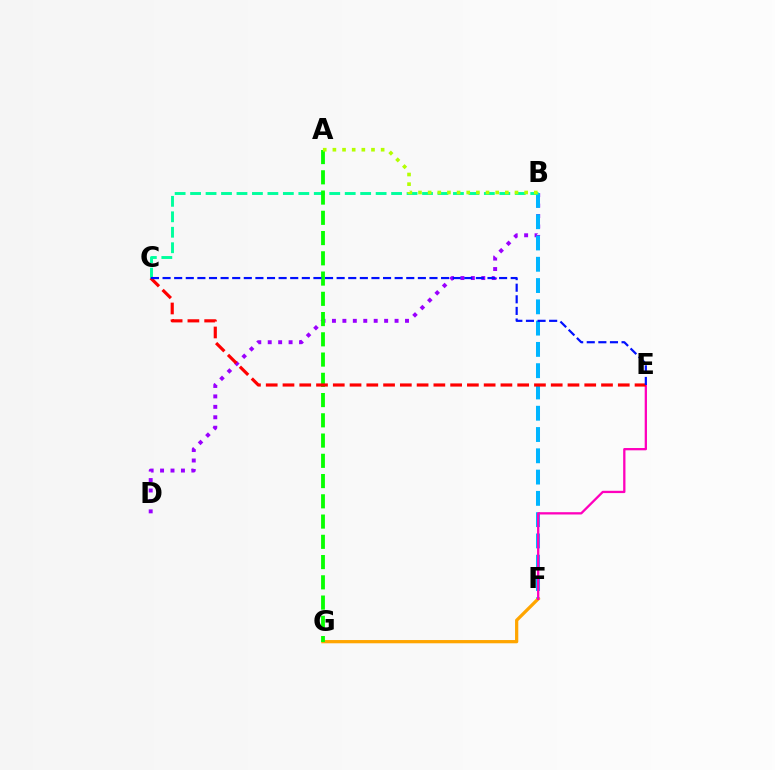{('B', 'D'): [{'color': '#9b00ff', 'line_style': 'dotted', 'thickness': 2.84}], ('B', 'F'): [{'color': '#00b5ff', 'line_style': 'dashed', 'thickness': 2.89}], ('B', 'C'): [{'color': '#00ff9d', 'line_style': 'dashed', 'thickness': 2.1}], ('F', 'G'): [{'color': '#ffa500', 'line_style': 'solid', 'thickness': 2.34}], ('E', 'F'): [{'color': '#ff00bd', 'line_style': 'solid', 'thickness': 1.65}], ('A', 'G'): [{'color': '#08ff00', 'line_style': 'dashed', 'thickness': 2.75}], ('C', 'E'): [{'color': '#ff0000', 'line_style': 'dashed', 'thickness': 2.28}, {'color': '#0010ff', 'line_style': 'dashed', 'thickness': 1.58}], ('A', 'B'): [{'color': '#b3ff00', 'line_style': 'dotted', 'thickness': 2.62}]}